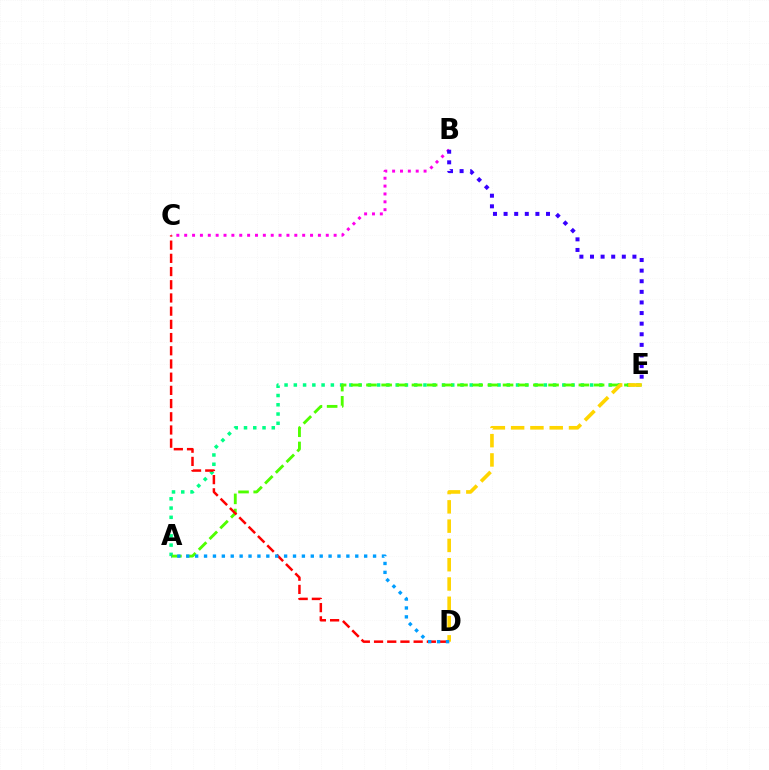{('B', 'C'): [{'color': '#ff00ed', 'line_style': 'dotted', 'thickness': 2.14}], ('A', 'E'): [{'color': '#00ff86', 'line_style': 'dotted', 'thickness': 2.52}, {'color': '#4fff00', 'line_style': 'dashed', 'thickness': 2.06}], ('B', 'E'): [{'color': '#3700ff', 'line_style': 'dotted', 'thickness': 2.88}], ('D', 'E'): [{'color': '#ffd500', 'line_style': 'dashed', 'thickness': 2.62}], ('C', 'D'): [{'color': '#ff0000', 'line_style': 'dashed', 'thickness': 1.79}], ('A', 'D'): [{'color': '#009eff', 'line_style': 'dotted', 'thickness': 2.42}]}